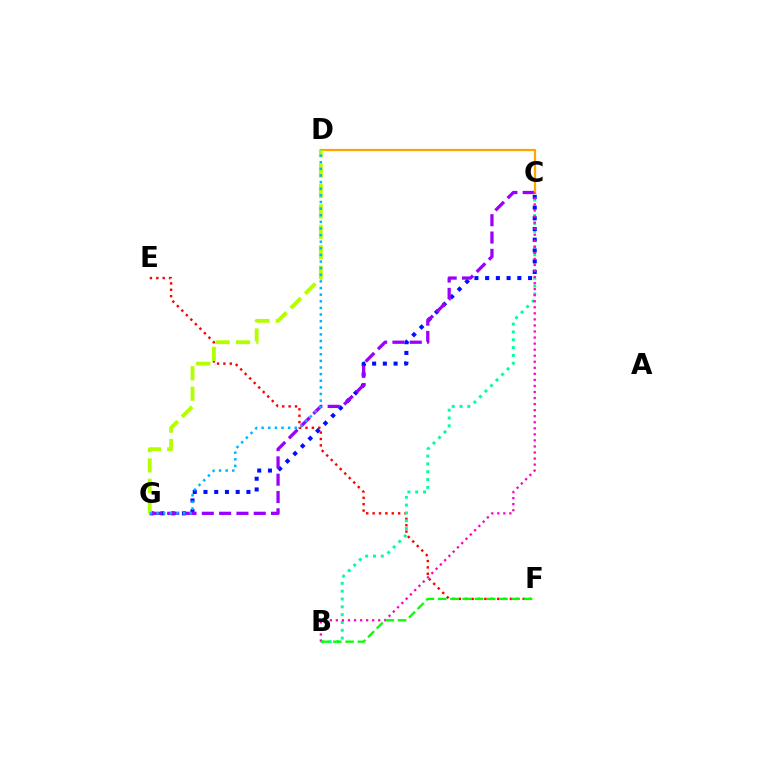{('E', 'F'): [{'color': '#ff0000', 'line_style': 'dotted', 'thickness': 1.73}], ('B', 'C'): [{'color': '#00ff9d', 'line_style': 'dotted', 'thickness': 2.13}, {'color': '#ff00bd', 'line_style': 'dotted', 'thickness': 1.64}], ('C', 'G'): [{'color': '#0010ff', 'line_style': 'dotted', 'thickness': 2.92}, {'color': '#9b00ff', 'line_style': 'dashed', 'thickness': 2.35}], ('C', 'D'): [{'color': '#ffa500', 'line_style': 'solid', 'thickness': 1.63}], ('D', 'G'): [{'color': '#b3ff00', 'line_style': 'dashed', 'thickness': 2.77}, {'color': '#00b5ff', 'line_style': 'dotted', 'thickness': 1.8}], ('B', 'F'): [{'color': '#08ff00', 'line_style': 'dashed', 'thickness': 1.66}]}